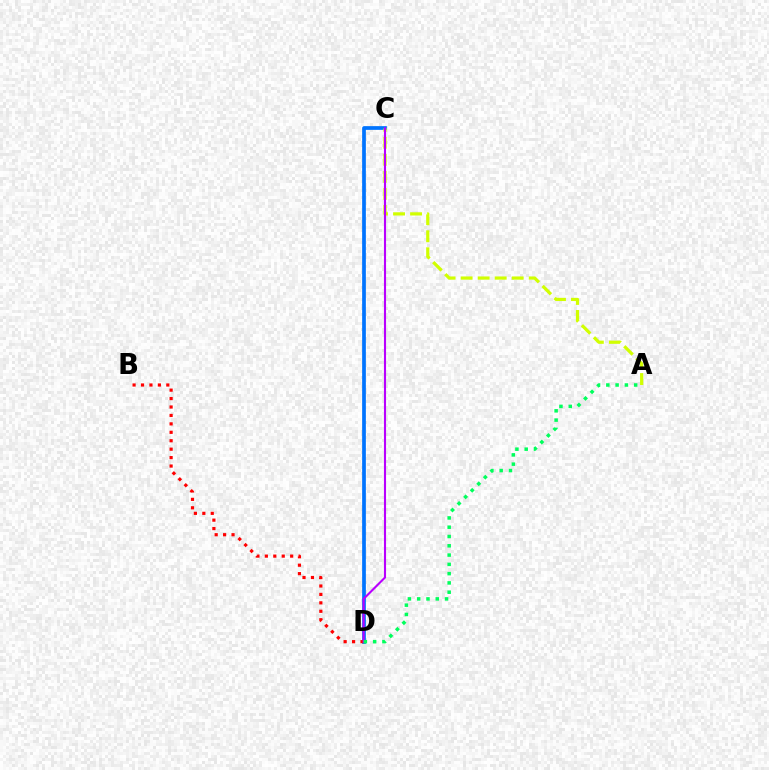{('C', 'D'): [{'color': '#0074ff', 'line_style': 'solid', 'thickness': 2.68}, {'color': '#b900ff', 'line_style': 'solid', 'thickness': 1.52}], ('A', 'C'): [{'color': '#d1ff00', 'line_style': 'dashed', 'thickness': 2.31}], ('B', 'D'): [{'color': '#ff0000', 'line_style': 'dotted', 'thickness': 2.29}], ('A', 'D'): [{'color': '#00ff5c', 'line_style': 'dotted', 'thickness': 2.52}]}